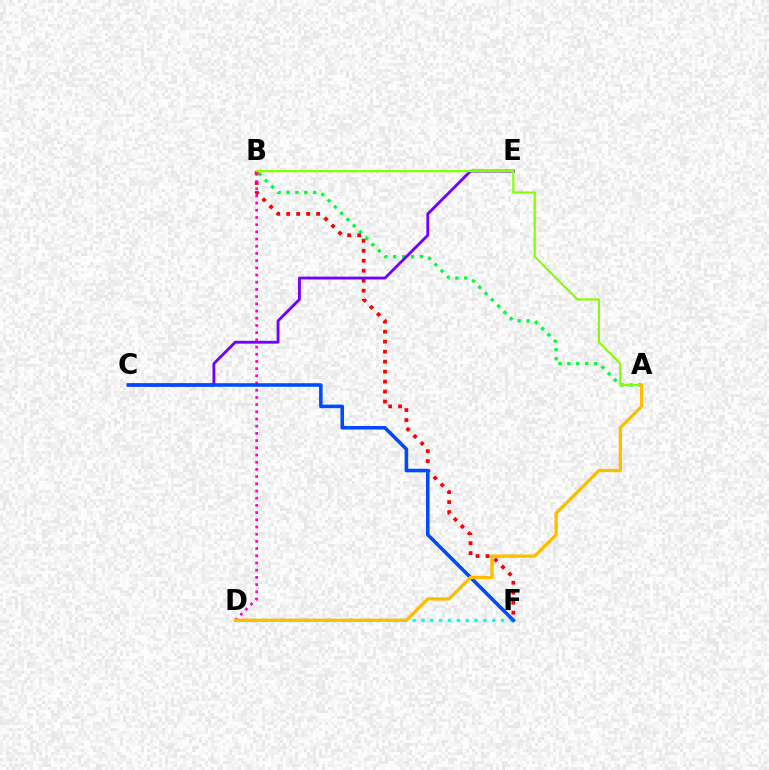{('A', 'B'): [{'color': '#00ff39', 'line_style': 'dotted', 'thickness': 2.41}, {'color': '#84ff00', 'line_style': 'solid', 'thickness': 1.56}], ('D', 'F'): [{'color': '#00fff6', 'line_style': 'dotted', 'thickness': 2.4}], ('B', 'F'): [{'color': '#ff0000', 'line_style': 'dotted', 'thickness': 2.71}], ('C', 'E'): [{'color': '#7200ff', 'line_style': 'solid', 'thickness': 2.05}], ('B', 'D'): [{'color': '#ff00cf', 'line_style': 'dotted', 'thickness': 1.96}], ('C', 'F'): [{'color': '#004bff', 'line_style': 'solid', 'thickness': 2.57}], ('A', 'D'): [{'color': '#ffbd00', 'line_style': 'solid', 'thickness': 2.37}]}